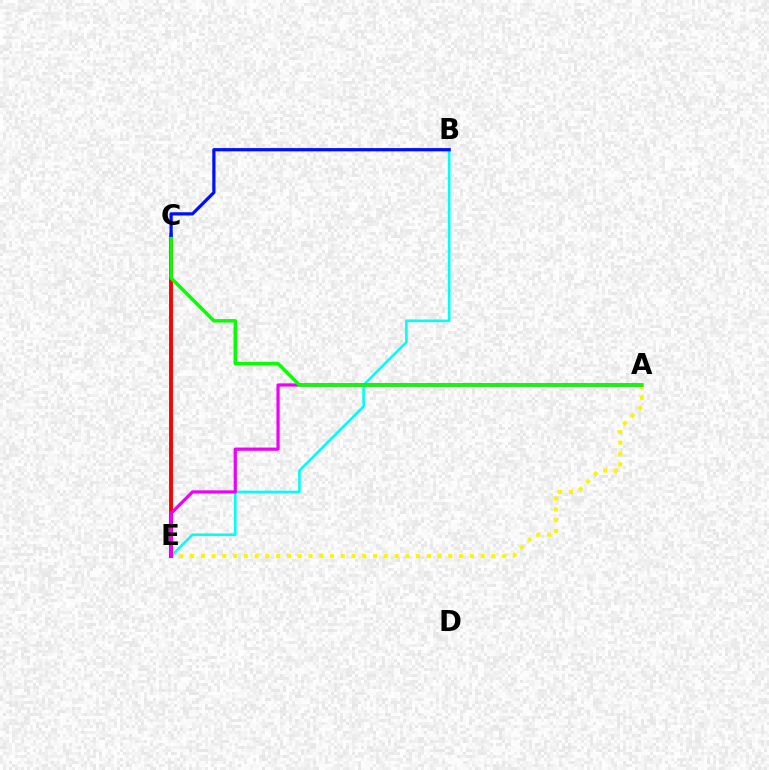{('B', 'E'): [{'color': '#00fff6', 'line_style': 'solid', 'thickness': 1.86}], ('A', 'E'): [{'color': '#fcf500', 'line_style': 'dotted', 'thickness': 2.92}, {'color': '#ee00ff', 'line_style': 'solid', 'thickness': 2.32}], ('C', 'E'): [{'color': '#ff0000', 'line_style': 'solid', 'thickness': 2.81}], ('A', 'C'): [{'color': '#08ff00', 'line_style': 'solid', 'thickness': 2.54}], ('B', 'C'): [{'color': '#0010ff', 'line_style': 'solid', 'thickness': 2.34}]}